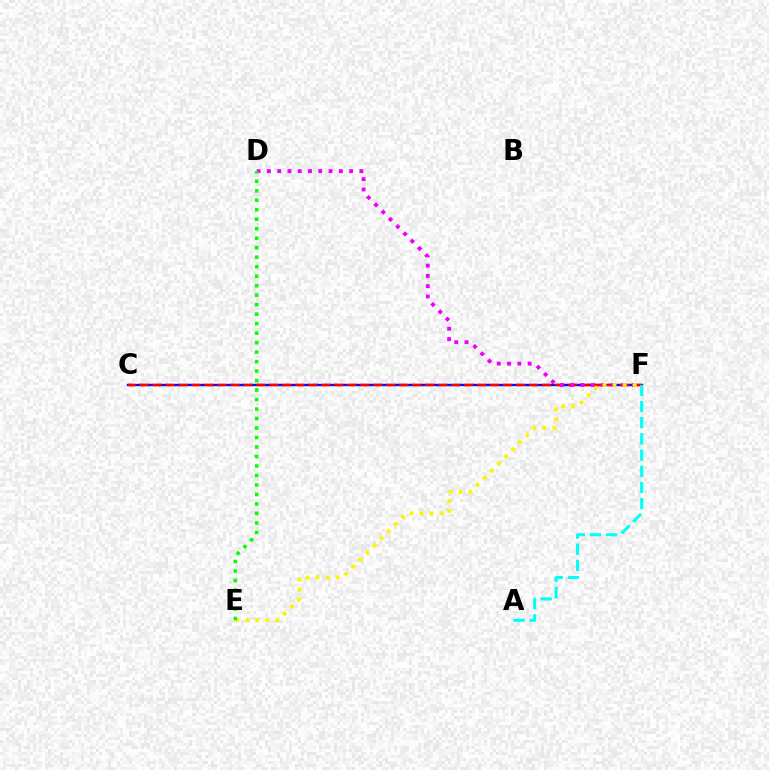{('C', 'F'): [{'color': '#0010ff', 'line_style': 'solid', 'thickness': 1.7}, {'color': '#ff0000', 'line_style': 'dashed', 'thickness': 1.76}], ('D', 'F'): [{'color': '#ee00ff', 'line_style': 'dotted', 'thickness': 2.79}], ('E', 'F'): [{'color': '#fcf500', 'line_style': 'dotted', 'thickness': 2.73}], ('D', 'E'): [{'color': '#08ff00', 'line_style': 'dotted', 'thickness': 2.58}], ('A', 'F'): [{'color': '#00fff6', 'line_style': 'dashed', 'thickness': 2.2}]}